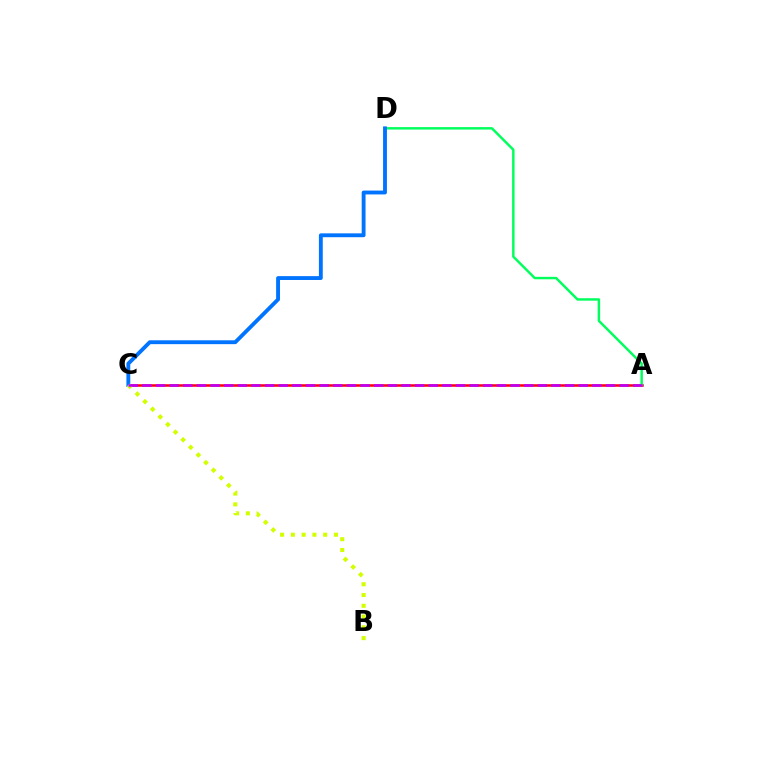{('A', 'C'): [{'color': '#ff0000', 'line_style': 'solid', 'thickness': 1.82}, {'color': '#b900ff', 'line_style': 'dashed', 'thickness': 1.85}], ('A', 'D'): [{'color': '#00ff5c', 'line_style': 'solid', 'thickness': 1.76}], ('C', 'D'): [{'color': '#0074ff', 'line_style': 'solid', 'thickness': 2.78}], ('B', 'C'): [{'color': '#d1ff00', 'line_style': 'dotted', 'thickness': 2.93}]}